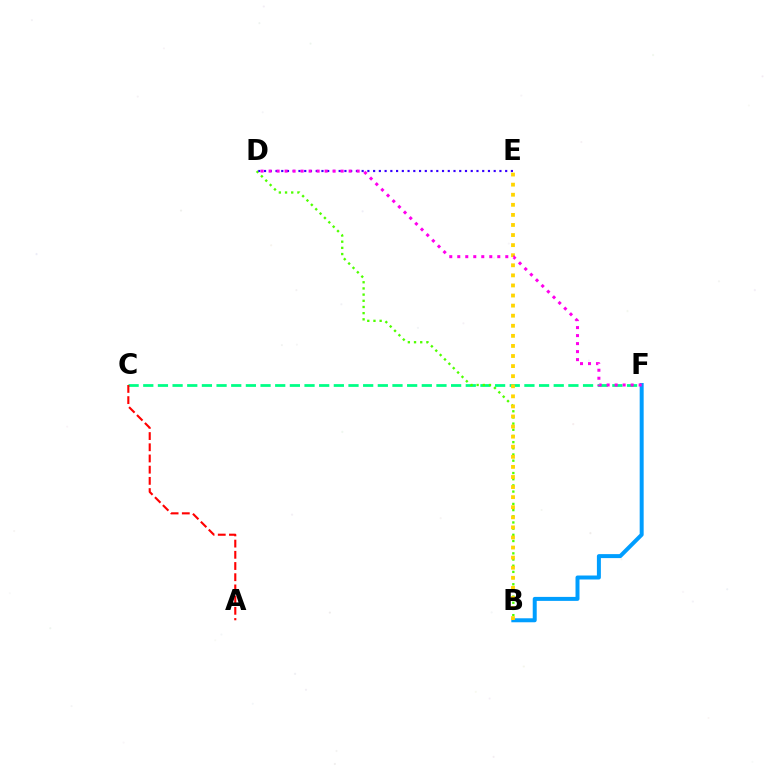{('C', 'F'): [{'color': '#00ff86', 'line_style': 'dashed', 'thickness': 1.99}], ('B', 'D'): [{'color': '#4fff00', 'line_style': 'dotted', 'thickness': 1.68}], ('D', 'E'): [{'color': '#3700ff', 'line_style': 'dotted', 'thickness': 1.56}], ('B', 'F'): [{'color': '#009eff', 'line_style': 'solid', 'thickness': 2.87}], ('A', 'C'): [{'color': '#ff0000', 'line_style': 'dashed', 'thickness': 1.52}], ('B', 'E'): [{'color': '#ffd500', 'line_style': 'dotted', 'thickness': 2.74}], ('D', 'F'): [{'color': '#ff00ed', 'line_style': 'dotted', 'thickness': 2.17}]}